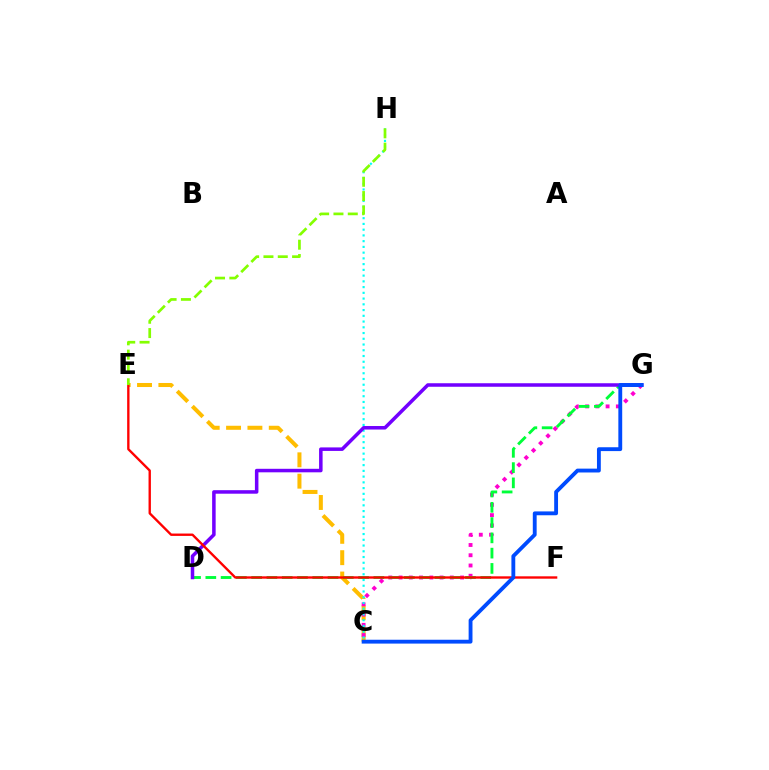{('C', 'E'): [{'color': '#ffbd00', 'line_style': 'dashed', 'thickness': 2.9}], ('C', 'G'): [{'color': '#ff00cf', 'line_style': 'dotted', 'thickness': 2.79}, {'color': '#004bff', 'line_style': 'solid', 'thickness': 2.77}], ('D', 'G'): [{'color': '#00ff39', 'line_style': 'dashed', 'thickness': 2.08}, {'color': '#7200ff', 'line_style': 'solid', 'thickness': 2.53}], ('C', 'H'): [{'color': '#00fff6', 'line_style': 'dotted', 'thickness': 1.56}], ('E', 'F'): [{'color': '#ff0000', 'line_style': 'solid', 'thickness': 1.7}], ('E', 'H'): [{'color': '#84ff00', 'line_style': 'dashed', 'thickness': 1.95}]}